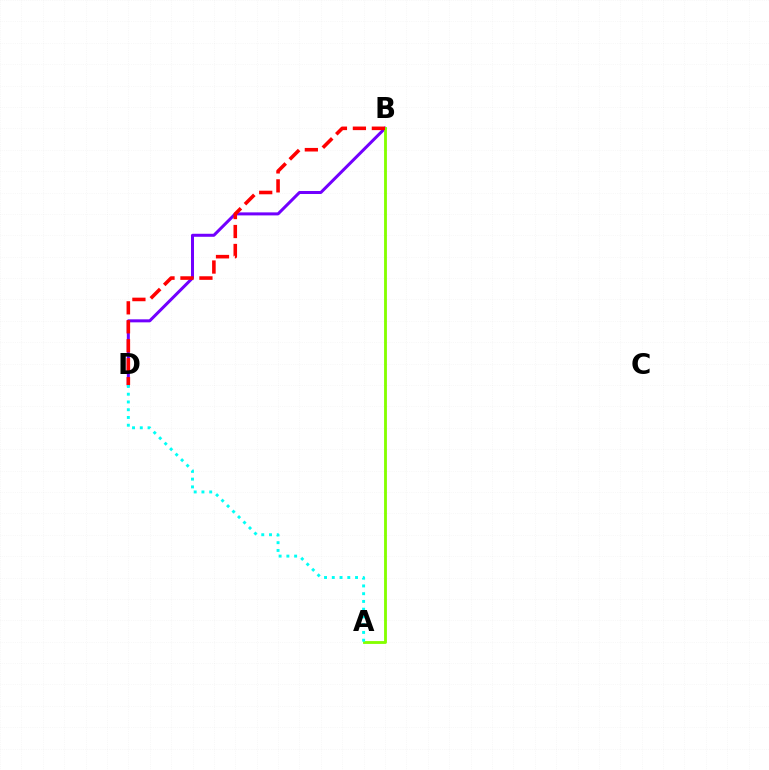{('B', 'D'): [{'color': '#7200ff', 'line_style': 'solid', 'thickness': 2.17}, {'color': '#ff0000', 'line_style': 'dashed', 'thickness': 2.58}], ('A', 'B'): [{'color': '#84ff00', 'line_style': 'solid', 'thickness': 2.05}], ('A', 'D'): [{'color': '#00fff6', 'line_style': 'dotted', 'thickness': 2.11}]}